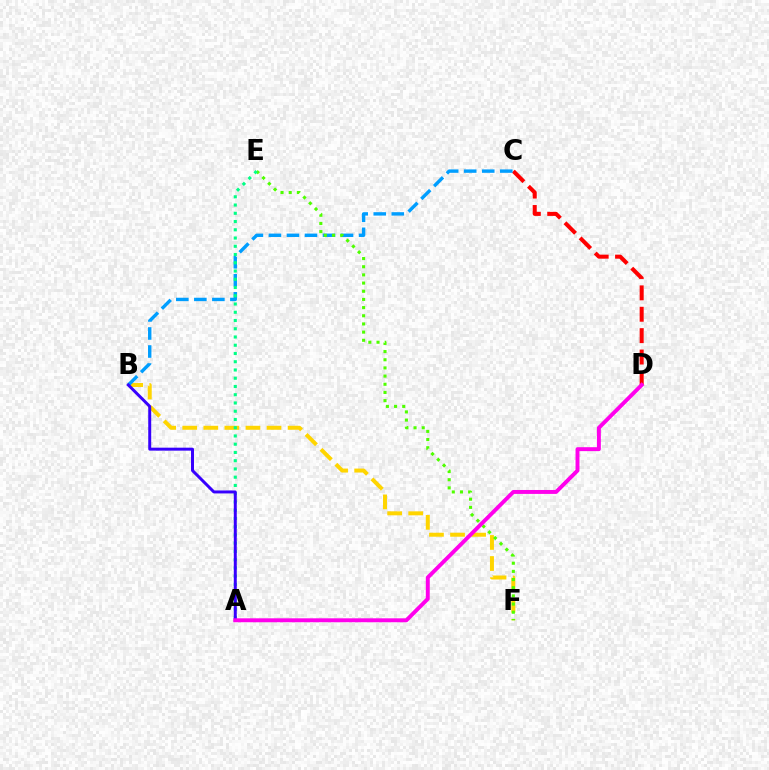{('B', 'F'): [{'color': '#ffd500', 'line_style': 'dashed', 'thickness': 2.86}], ('C', 'D'): [{'color': '#ff0000', 'line_style': 'dashed', 'thickness': 2.91}], ('B', 'C'): [{'color': '#009eff', 'line_style': 'dashed', 'thickness': 2.45}], ('E', 'F'): [{'color': '#4fff00', 'line_style': 'dotted', 'thickness': 2.22}], ('A', 'E'): [{'color': '#00ff86', 'line_style': 'dotted', 'thickness': 2.24}], ('A', 'B'): [{'color': '#3700ff', 'line_style': 'solid', 'thickness': 2.14}], ('A', 'D'): [{'color': '#ff00ed', 'line_style': 'solid', 'thickness': 2.83}]}